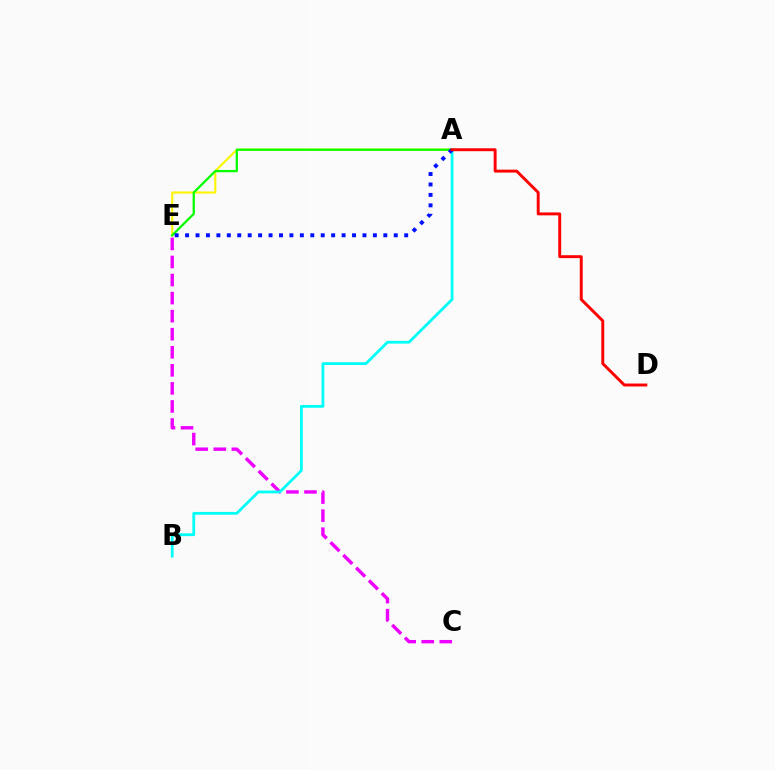{('C', 'E'): [{'color': '#ee00ff', 'line_style': 'dashed', 'thickness': 2.45}], ('A', 'E'): [{'color': '#fcf500', 'line_style': 'solid', 'thickness': 1.51}, {'color': '#08ff00', 'line_style': 'solid', 'thickness': 1.64}, {'color': '#0010ff', 'line_style': 'dotted', 'thickness': 2.83}], ('A', 'B'): [{'color': '#00fff6', 'line_style': 'solid', 'thickness': 2.01}], ('A', 'D'): [{'color': '#ff0000', 'line_style': 'solid', 'thickness': 2.11}]}